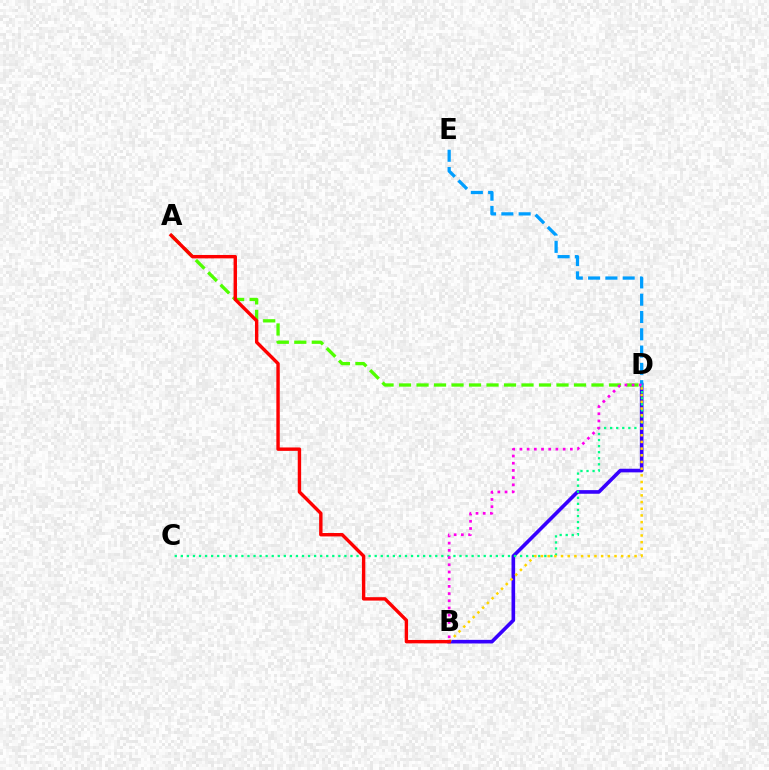{('B', 'D'): [{'color': '#3700ff', 'line_style': 'solid', 'thickness': 2.61}, {'color': '#ffd500', 'line_style': 'dotted', 'thickness': 1.82}, {'color': '#ff00ed', 'line_style': 'dotted', 'thickness': 1.96}], ('A', 'D'): [{'color': '#4fff00', 'line_style': 'dashed', 'thickness': 2.38}], ('C', 'D'): [{'color': '#00ff86', 'line_style': 'dotted', 'thickness': 1.65}], ('D', 'E'): [{'color': '#009eff', 'line_style': 'dashed', 'thickness': 2.35}], ('A', 'B'): [{'color': '#ff0000', 'line_style': 'solid', 'thickness': 2.45}]}